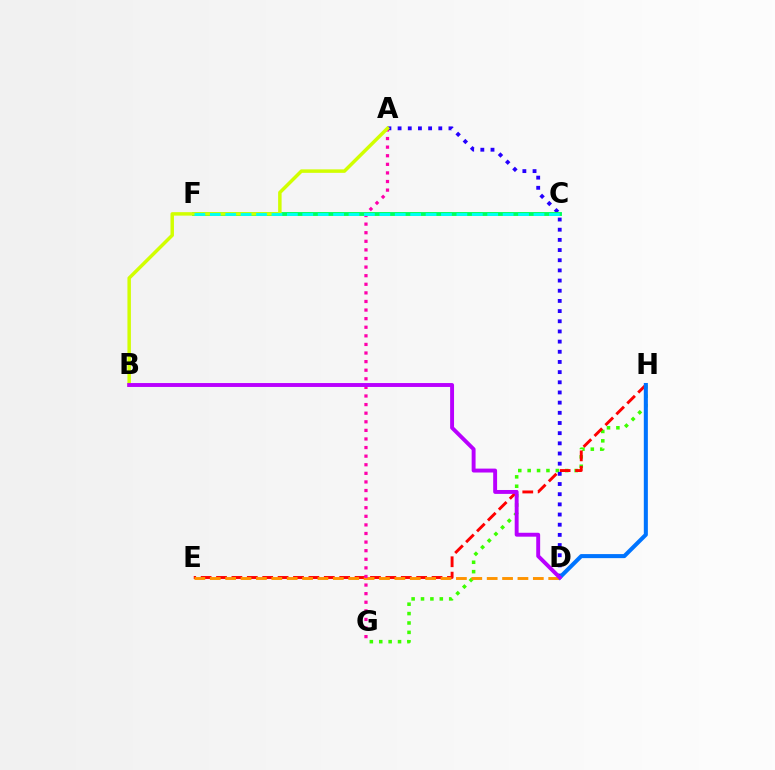{('G', 'H'): [{'color': '#3dff00', 'line_style': 'dotted', 'thickness': 2.55}], ('A', 'D'): [{'color': '#2500ff', 'line_style': 'dotted', 'thickness': 2.76}], ('C', 'F'): [{'color': '#00ff5c', 'line_style': 'solid', 'thickness': 2.8}, {'color': '#00fff6', 'line_style': 'dashed', 'thickness': 2.09}], ('E', 'H'): [{'color': '#ff0000', 'line_style': 'dashed', 'thickness': 2.09}], ('D', 'H'): [{'color': '#0074ff', 'line_style': 'solid', 'thickness': 2.92}], ('D', 'E'): [{'color': '#ff9400', 'line_style': 'dashed', 'thickness': 2.09}], ('A', 'G'): [{'color': '#ff00ac', 'line_style': 'dotted', 'thickness': 2.33}], ('A', 'B'): [{'color': '#d1ff00', 'line_style': 'solid', 'thickness': 2.5}], ('B', 'D'): [{'color': '#b900ff', 'line_style': 'solid', 'thickness': 2.81}]}